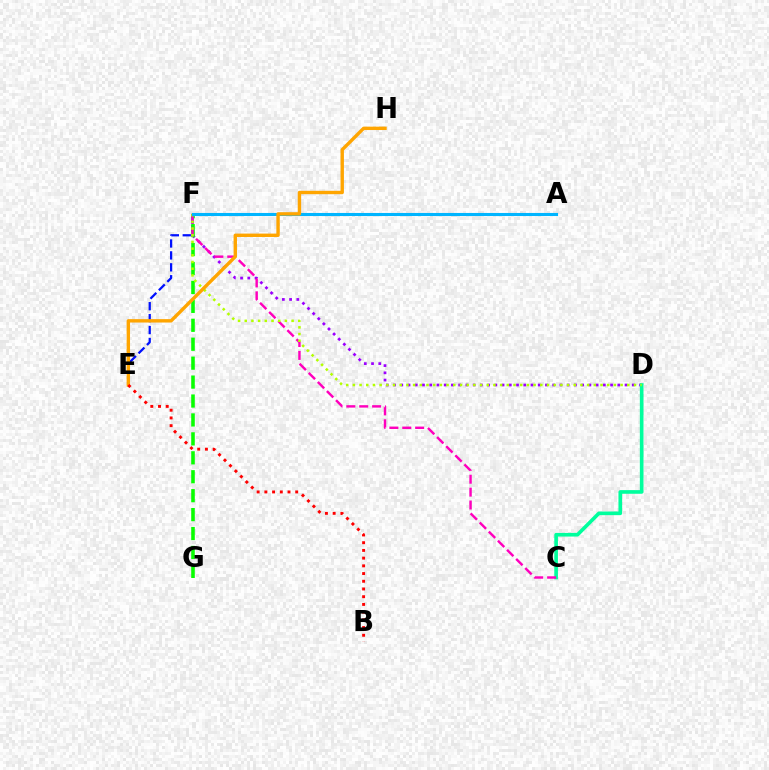{('D', 'F'): [{'color': '#9b00ff', 'line_style': 'dotted', 'thickness': 1.97}, {'color': '#b3ff00', 'line_style': 'dotted', 'thickness': 1.82}], ('E', 'F'): [{'color': '#0010ff', 'line_style': 'dashed', 'thickness': 1.62}], ('F', 'G'): [{'color': '#08ff00', 'line_style': 'dashed', 'thickness': 2.57}], ('C', 'D'): [{'color': '#00ff9d', 'line_style': 'solid', 'thickness': 2.63}], ('C', 'F'): [{'color': '#ff00bd', 'line_style': 'dashed', 'thickness': 1.75}], ('A', 'F'): [{'color': '#00b5ff', 'line_style': 'solid', 'thickness': 2.22}], ('E', 'H'): [{'color': '#ffa500', 'line_style': 'solid', 'thickness': 2.44}], ('B', 'E'): [{'color': '#ff0000', 'line_style': 'dotted', 'thickness': 2.1}]}